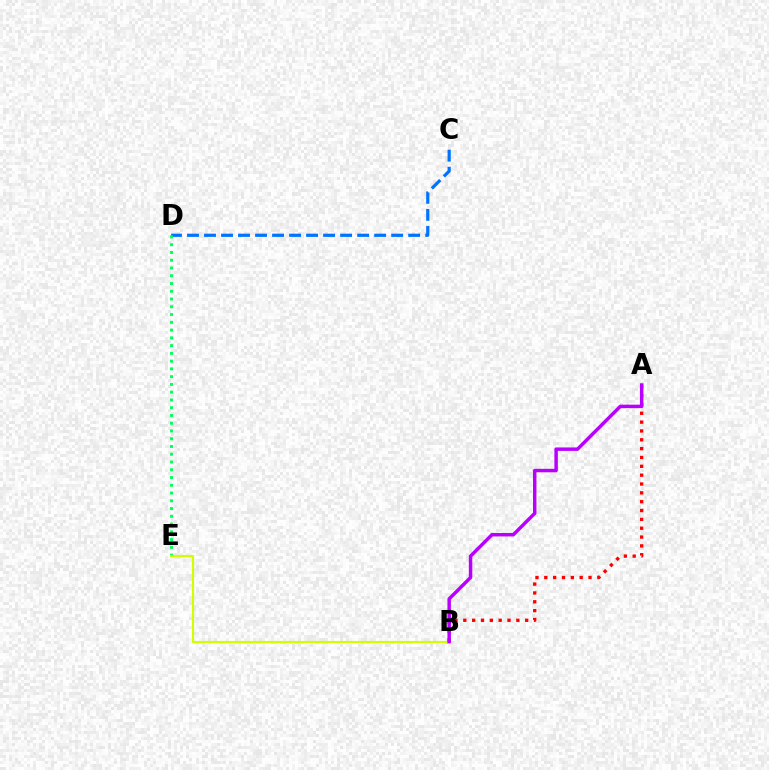{('C', 'D'): [{'color': '#0074ff', 'line_style': 'dashed', 'thickness': 2.31}], ('D', 'E'): [{'color': '#00ff5c', 'line_style': 'dotted', 'thickness': 2.11}], ('B', 'E'): [{'color': '#d1ff00', 'line_style': 'solid', 'thickness': 1.55}], ('A', 'B'): [{'color': '#ff0000', 'line_style': 'dotted', 'thickness': 2.4}, {'color': '#b900ff', 'line_style': 'solid', 'thickness': 2.49}]}